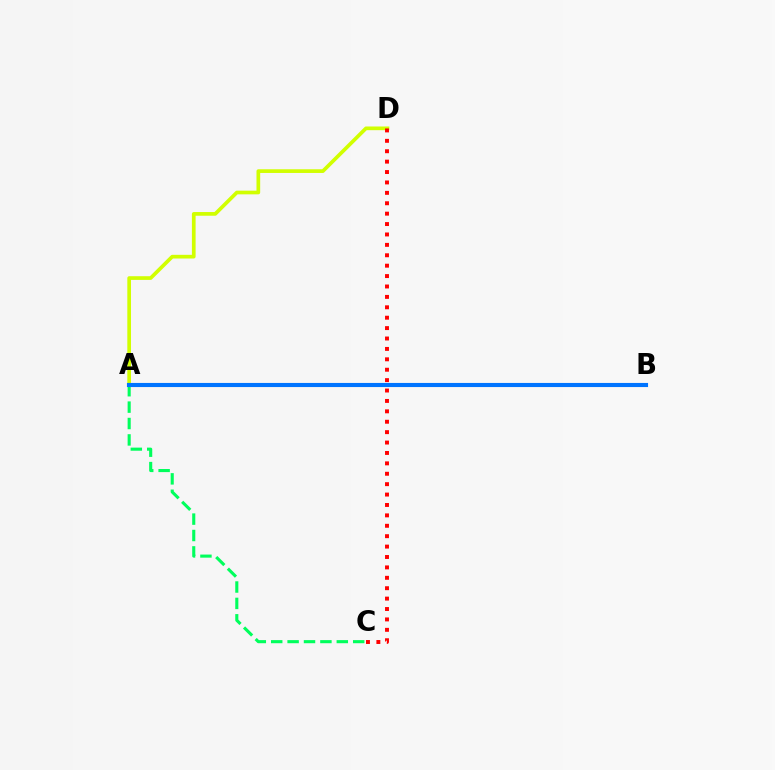{('A', 'C'): [{'color': '#00ff5c', 'line_style': 'dashed', 'thickness': 2.23}], ('A', 'D'): [{'color': '#d1ff00', 'line_style': 'solid', 'thickness': 2.66}], ('A', 'B'): [{'color': '#b900ff', 'line_style': 'dashed', 'thickness': 1.61}, {'color': '#0074ff', 'line_style': 'solid', 'thickness': 2.96}], ('C', 'D'): [{'color': '#ff0000', 'line_style': 'dotted', 'thickness': 2.83}]}